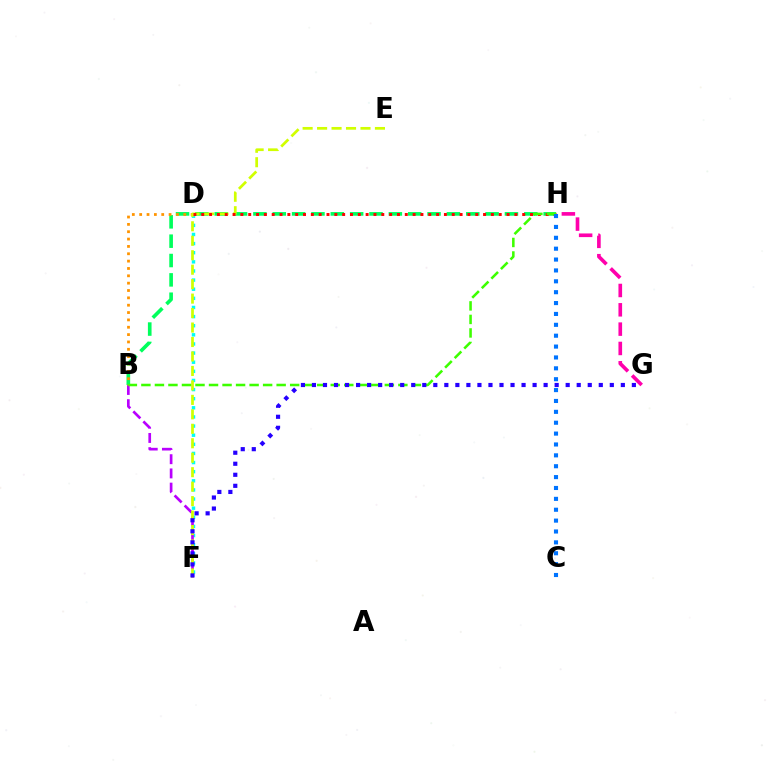{('B', 'H'): [{'color': '#00ff5c', 'line_style': 'dashed', 'thickness': 2.63}, {'color': '#3dff00', 'line_style': 'dashed', 'thickness': 1.84}], ('D', 'F'): [{'color': '#00fff6', 'line_style': 'dotted', 'thickness': 2.48}], ('B', 'F'): [{'color': '#b900ff', 'line_style': 'dashed', 'thickness': 1.93}], ('B', 'D'): [{'color': '#ff9400', 'line_style': 'dotted', 'thickness': 2.0}], ('E', 'F'): [{'color': '#d1ff00', 'line_style': 'dashed', 'thickness': 1.96}], ('D', 'H'): [{'color': '#ff0000', 'line_style': 'dotted', 'thickness': 2.13}], ('G', 'H'): [{'color': '#ff00ac', 'line_style': 'dashed', 'thickness': 2.63}], ('F', 'G'): [{'color': '#2500ff', 'line_style': 'dotted', 'thickness': 3.0}], ('C', 'H'): [{'color': '#0074ff', 'line_style': 'dotted', 'thickness': 2.96}]}